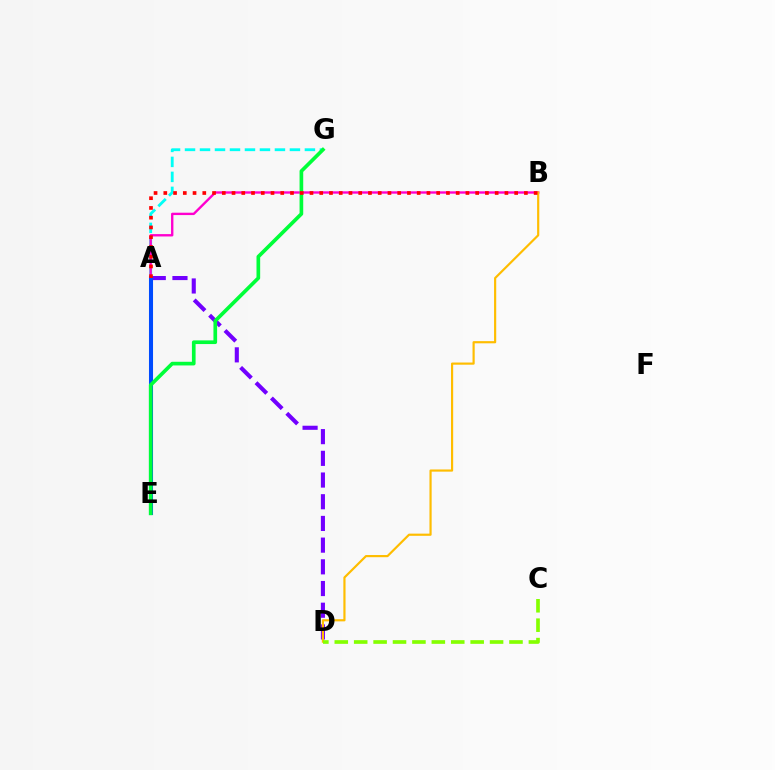{('A', 'G'): [{'color': '#00fff6', 'line_style': 'dashed', 'thickness': 2.04}], ('A', 'B'): [{'color': '#ff00cf', 'line_style': 'solid', 'thickness': 1.7}, {'color': '#ff0000', 'line_style': 'dotted', 'thickness': 2.65}], ('A', 'D'): [{'color': '#7200ff', 'line_style': 'dashed', 'thickness': 2.95}], ('B', 'D'): [{'color': '#ffbd00', 'line_style': 'solid', 'thickness': 1.57}], ('A', 'E'): [{'color': '#004bff', 'line_style': 'solid', 'thickness': 2.92}], ('E', 'G'): [{'color': '#00ff39', 'line_style': 'solid', 'thickness': 2.64}], ('C', 'D'): [{'color': '#84ff00', 'line_style': 'dashed', 'thickness': 2.64}]}